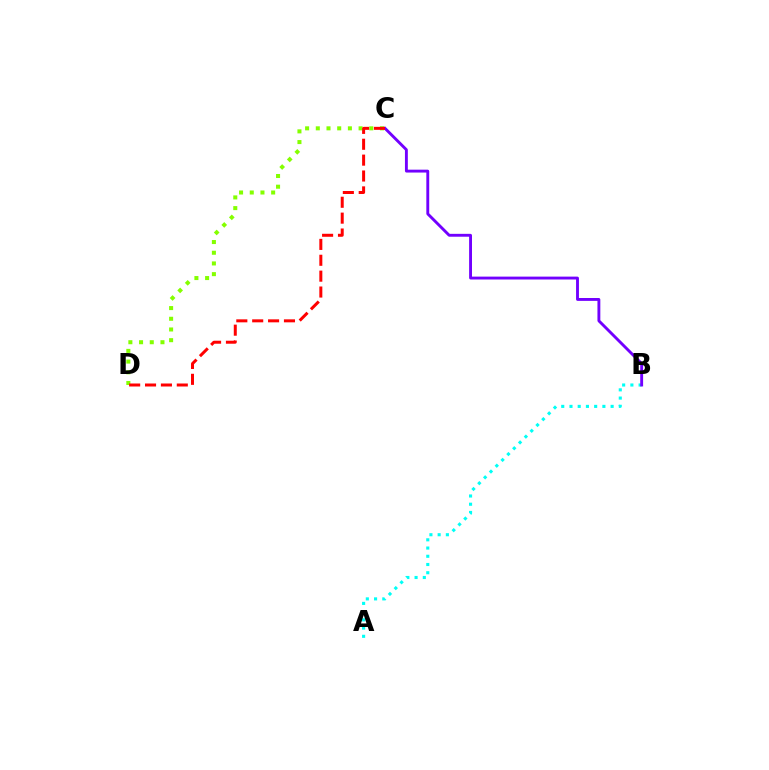{('A', 'B'): [{'color': '#00fff6', 'line_style': 'dotted', 'thickness': 2.24}], ('B', 'C'): [{'color': '#7200ff', 'line_style': 'solid', 'thickness': 2.07}], ('C', 'D'): [{'color': '#84ff00', 'line_style': 'dotted', 'thickness': 2.91}, {'color': '#ff0000', 'line_style': 'dashed', 'thickness': 2.16}]}